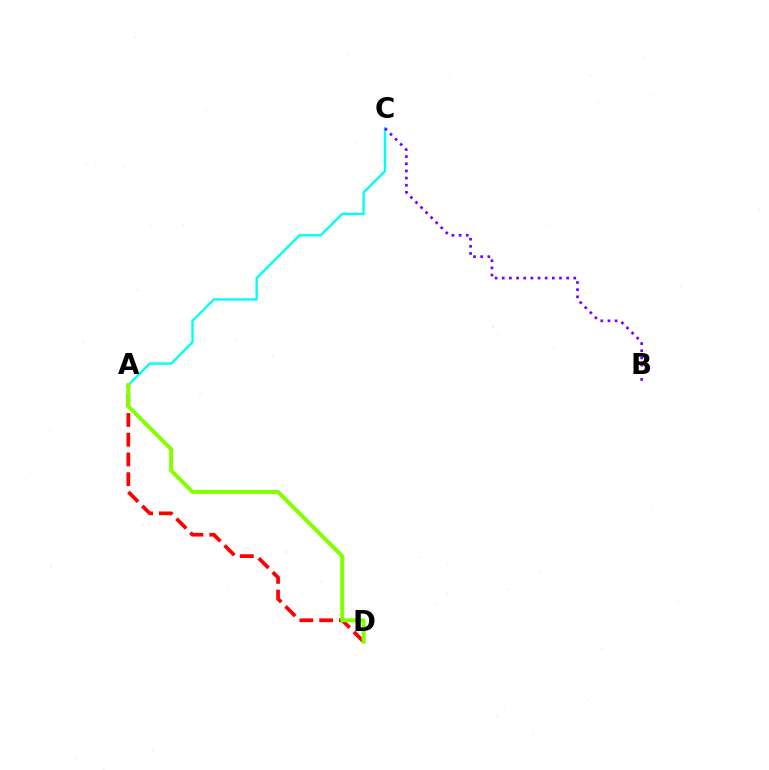{('A', 'C'): [{'color': '#00fff6', 'line_style': 'solid', 'thickness': 1.71}], ('A', 'D'): [{'color': '#ff0000', 'line_style': 'dashed', 'thickness': 2.68}, {'color': '#84ff00', 'line_style': 'solid', 'thickness': 2.85}], ('B', 'C'): [{'color': '#7200ff', 'line_style': 'dotted', 'thickness': 1.94}]}